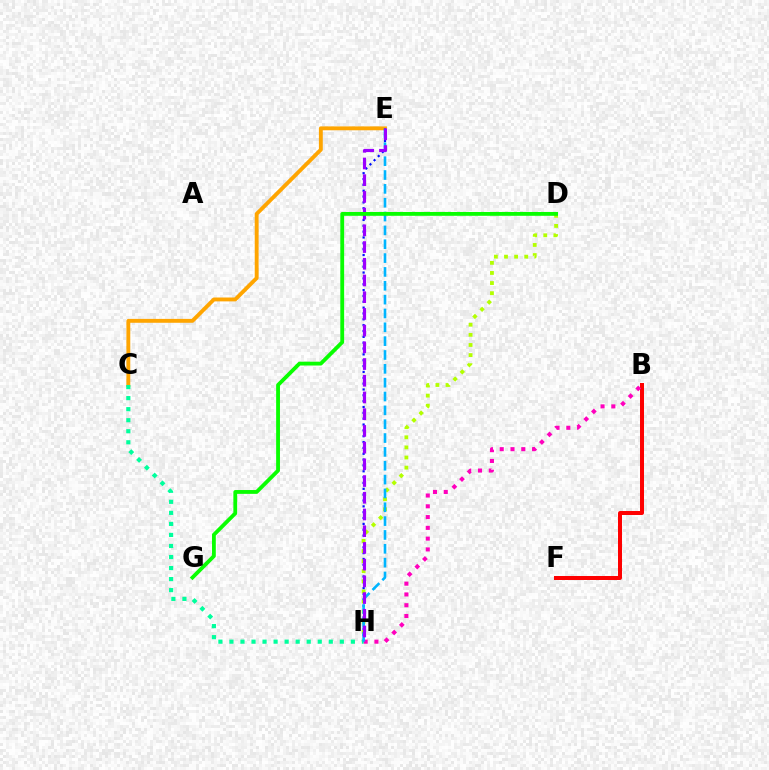{('C', 'E'): [{'color': '#ffa500', 'line_style': 'solid', 'thickness': 2.79}], ('E', 'H'): [{'color': '#0010ff', 'line_style': 'dotted', 'thickness': 1.59}, {'color': '#00b5ff', 'line_style': 'dashed', 'thickness': 1.88}, {'color': '#9b00ff', 'line_style': 'dashed', 'thickness': 2.27}], ('D', 'H'): [{'color': '#b3ff00', 'line_style': 'dotted', 'thickness': 2.75}], ('B', 'F'): [{'color': '#ff0000', 'line_style': 'solid', 'thickness': 2.87}], ('B', 'H'): [{'color': '#ff00bd', 'line_style': 'dotted', 'thickness': 2.93}], ('C', 'H'): [{'color': '#00ff9d', 'line_style': 'dotted', 'thickness': 3.0}], ('D', 'G'): [{'color': '#08ff00', 'line_style': 'solid', 'thickness': 2.75}]}